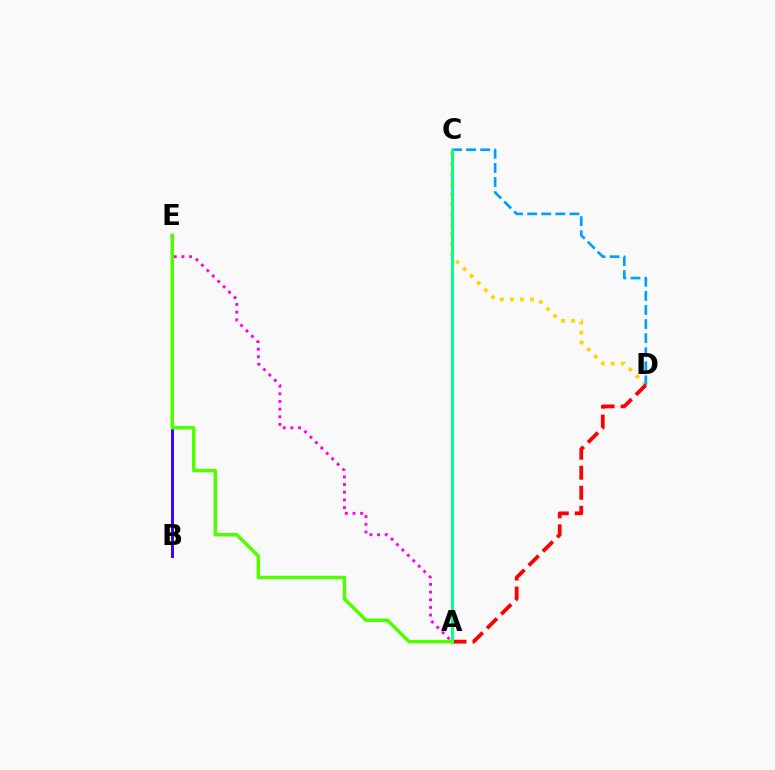{('C', 'D'): [{'color': '#ffd500', 'line_style': 'dotted', 'thickness': 2.72}, {'color': '#009eff', 'line_style': 'dashed', 'thickness': 1.91}], ('B', 'E'): [{'color': '#3700ff', 'line_style': 'solid', 'thickness': 2.11}], ('A', 'D'): [{'color': '#ff0000', 'line_style': 'dashed', 'thickness': 2.72}], ('A', 'E'): [{'color': '#ff00ed', 'line_style': 'dotted', 'thickness': 2.08}, {'color': '#4fff00', 'line_style': 'solid', 'thickness': 2.51}], ('A', 'C'): [{'color': '#00ff86', 'line_style': 'solid', 'thickness': 2.13}]}